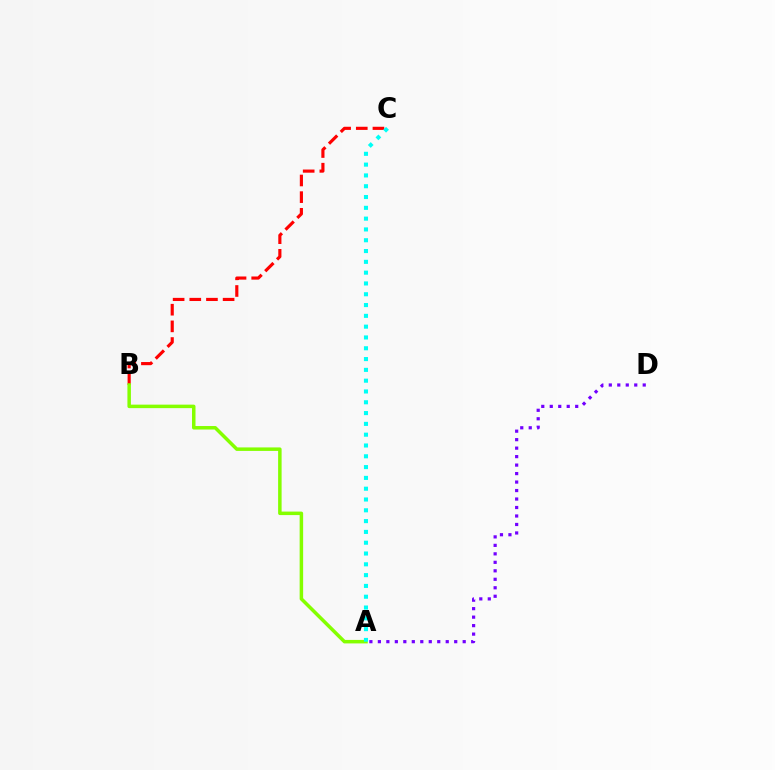{('A', 'D'): [{'color': '#7200ff', 'line_style': 'dotted', 'thickness': 2.3}], ('B', 'C'): [{'color': '#ff0000', 'line_style': 'dashed', 'thickness': 2.26}], ('A', 'B'): [{'color': '#84ff00', 'line_style': 'solid', 'thickness': 2.52}], ('A', 'C'): [{'color': '#00fff6', 'line_style': 'dotted', 'thickness': 2.94}]}